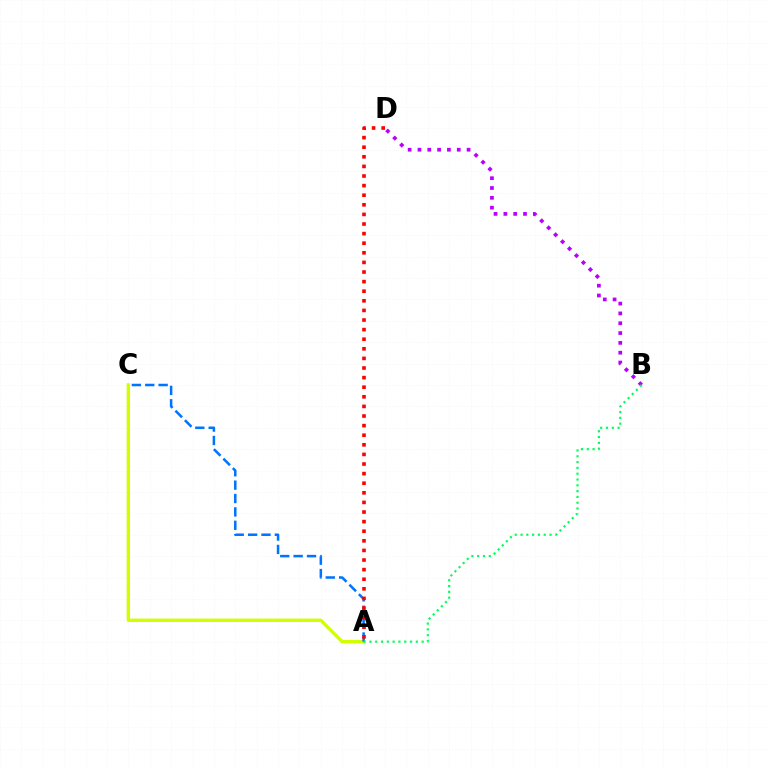{('A', 'C'): [{'color': '#d1ff00', 'line_style': 'solid', 'thickness': 2.46}, {'color': '#0074ff', 'line_style': 'dashed', 'thickness': 1.82}], ('B', 'D'): [{'color': '#b900ff', 'line_style': 'dotted', 'thickness': 2.67}], ('A', 'B'): [{'color': '#00ff5c', 'line_style': 'dotted', 'thickness': 1.58}], ('A', 'D'): [{'color': '#ff0000', 'line_style': 'dotted', 'thickness': 2.61}]}